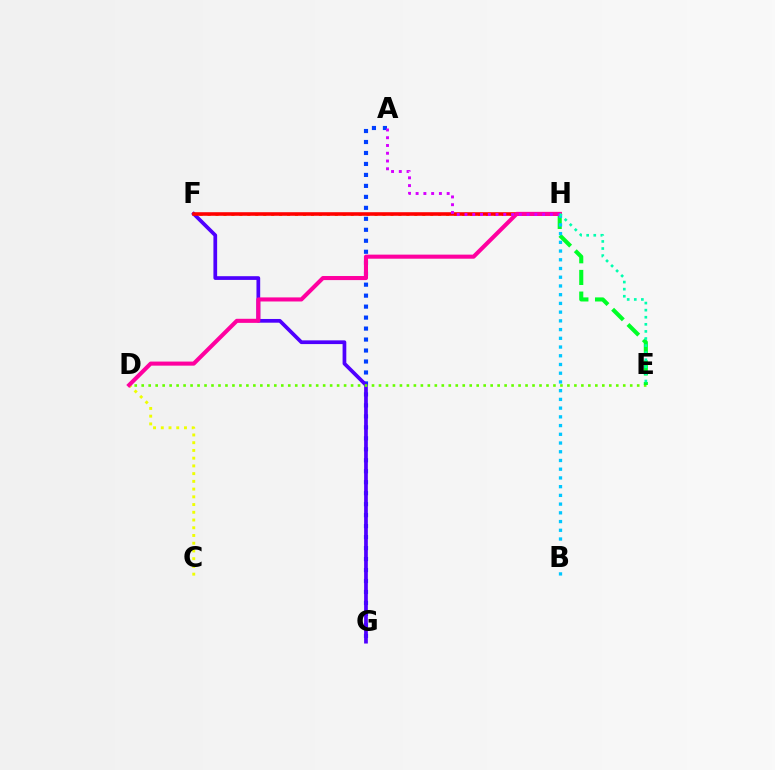{('A', 'G'): [{'color': '#003fff', 'line_style': 'dotted', 'thickness': 2.98}], ('F', 'G'): [{'color': '#4f00ff', 'line_style': 'solid', 'thickness': 2.68}], ('D', 'E'): [{'color': '#66ff00', 'line_style': 'dotted', 'thickness': 1.9}], ('C', 'D'): [{'color': '#eeff00', 'line_style': 'dotted', 'thickness': 2.1}], ('F', 'H'): [{'color': '#ff8800', 'line_style': 'dotted', 'thickness': 2.16}, {'color': '#ff0000', 'line_style': 'solid', 'thickness': 2.58}], ('E', 'H'): [{'color': '#00ff27', 'line_style': 'dashed', 'thickness': 2.94}, {'color': '#00ffaf', 'line_style': 'dotted', 'thickness': 1.93}], ('D', 'H'): [{'color': '#ff00a0', 'line_style': 'solid', 'thickness': 2.94}], ('B', 'H'): [{'color': '#00c7ff', 'line_style': 'dotted', 'thickness': 2.37}], ('A', 'H'): [{'color': '#d600ff', 'line_style': 'dotted', 'thickness': 2.11}]}